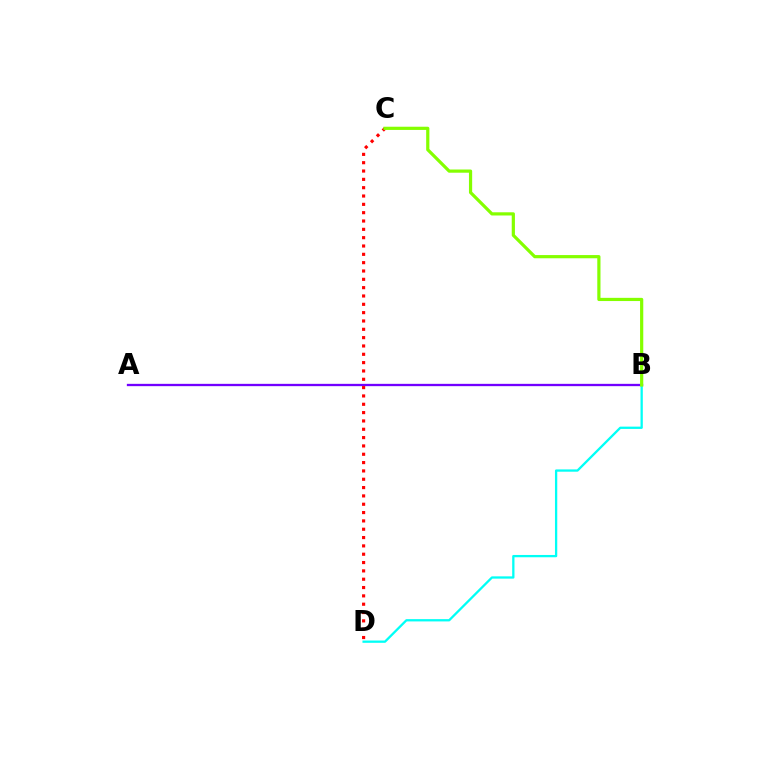{('A', 'B'): [{'color': '#7200ff', 'line_style': 'solid', 'thickness': 1.66}], ('C', 'D'): [{'color': '#ff0000', 'line_style': 'dotted', 'thickness': 2.26}], ('B', 'D'): [{'color': '#00fff6', 'line_style': 'solid', 'thickness': 1.65}], ('B', 'C'): [{'color': '#84ff00', 'line_style': 'solid', 'thickness': 2.31}]}